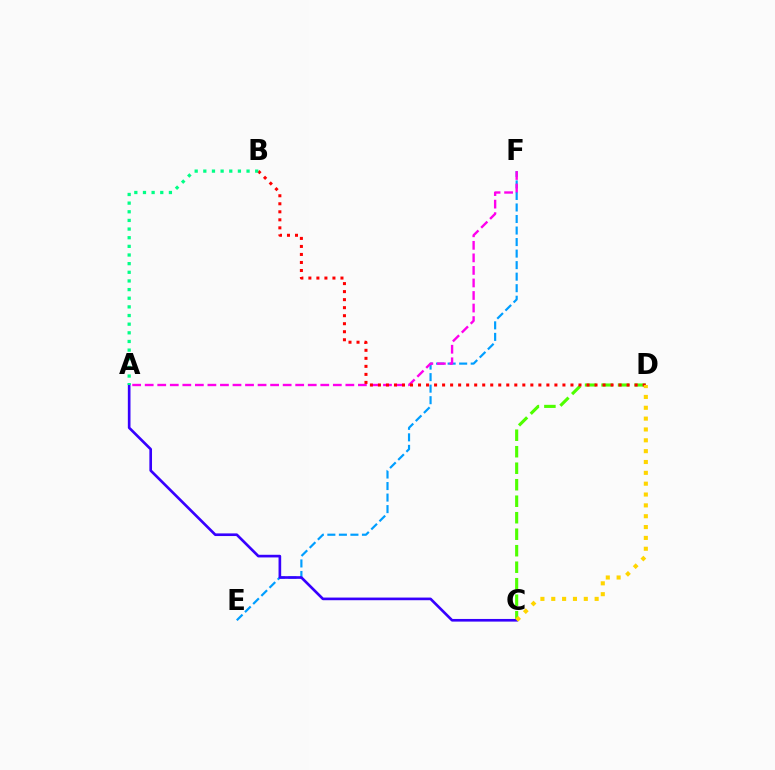{('C', 'D'): [{'color': '#4fff00', 'line_style': 'dashed', 'thickness': 2.24}, {'color': '#ffd500', 'line_style': 'dotted', 'thickness': 2.95}], ('E', 'F'): [{'color': '#009eff', 'line_style': 'dashed', 'thickness': 1.57}], ('A', 'C'): [{'color': '#3700ff', 'line_style': 'solid', 'thickness': 1.91}], ('A', 'F'): [{'color': '#ff00ed', 'line_style': 'dashed', 'thickness': 1.7}], ('B', 'D'): [{'color': '#ff0000', 'line_style': 'dotted', 'thickness': 2.18}], ('A', 'B'): [{'color': '#00ff86', 'line_style': 'dotted', 'thickness': 2.35}]}